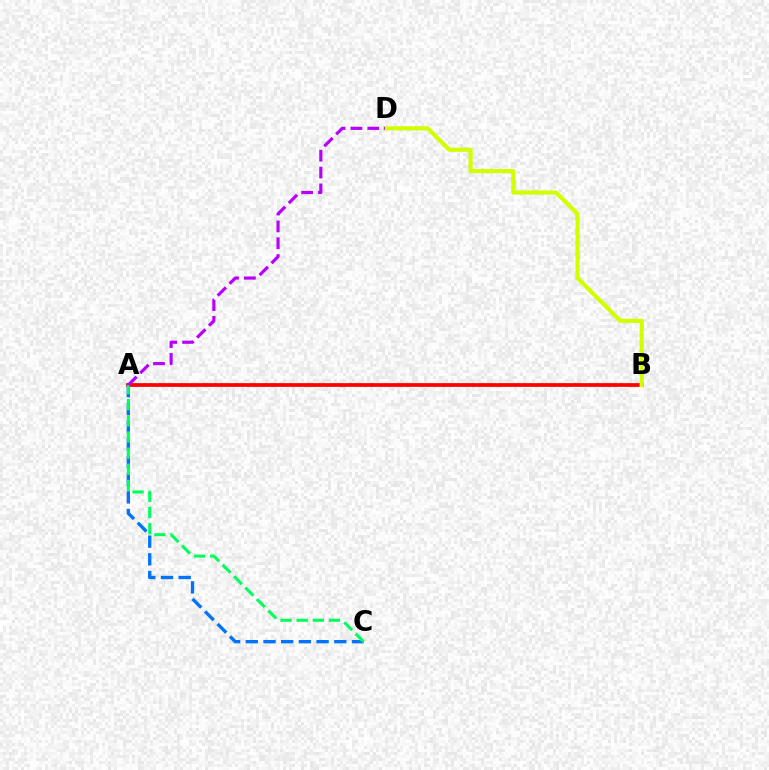{('A', 'B'): [{'color': '#ff0000', 'line_style': 'solid', 'thickness': 2.7}], ('B', 'D'): [{'color': '#d1ff00', 'line_style': 'solid', 'thickness': 2.99}], ('A', 'C'): [{'color': '#0074ff', 'line_style': 'dashed', 'thickness': 2.4}, {'color': '#00ff5c', 'line_style': 'dashed', 'thickness': 2.2}], ('A', 'D'): [{'color': '#b900ff', 'line_style': 'dashed', 'thickness': 2.29}]}